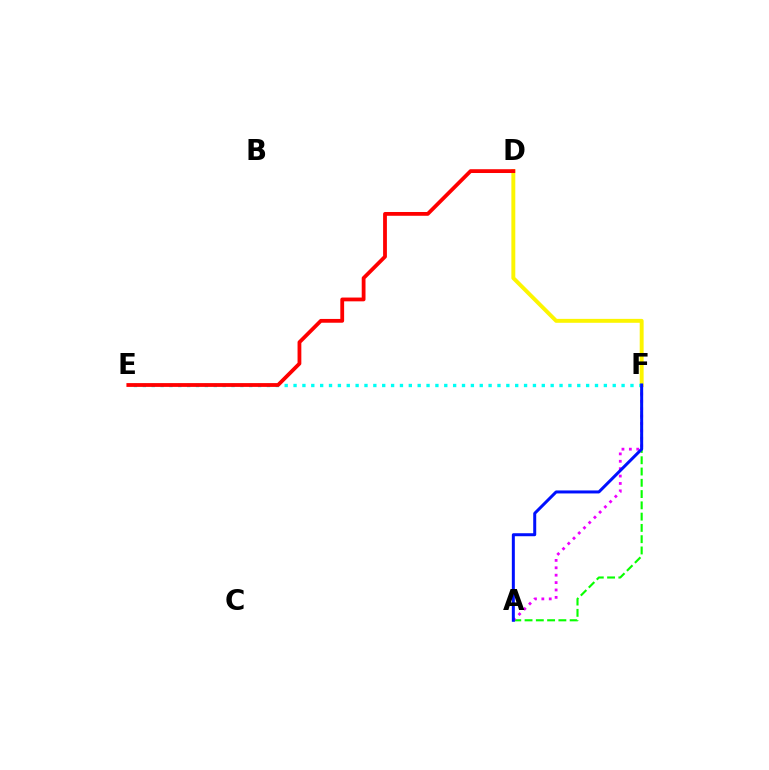{('D', 'F'): [{'color': '#fcf500', 'line_style': 'solid', 'thickness': 2.83}], ('A', 'F'): [{'color': '#08ff00', 'line_style': 'dashed', 'thickness': 1.53}, {'color': '#ee00ff', 'line_style': 'dotted', 'thickness': 2.01}, {'color': '#0010ff', 'line_style': 'solid', 'thickness': 2.16}], ('E', 'F'): [{'color': '#00fff6', 'line_style': 'dotted', 'thickness': 2.41}], ('D', 'E'): [{'color': '#ff0000', 'line_style': 'solid', 'thickness': 2.73}]}